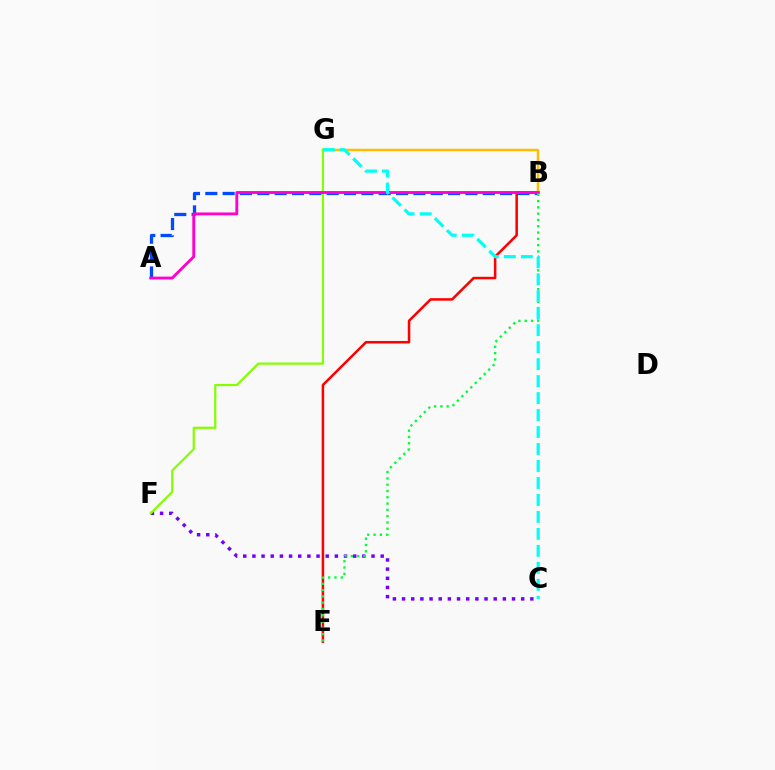{('C', 'F'): [{'color': '#7200ff', 'line_style': 'dotted', 'thickness': 2.49}], ('B', 'E'): [{'color': '#ff0000', 'line_style': 'solid', 'thickness': 1.82}, {'color': '#00ff39', 'line_style': 'dotted', 'thickness': 1.71}], ('A', 'B'): [{'color': '#004bff', 'line_style': 'dashed', 'thickness': 2.36}, {'color': '#ff00cf', 'line_style': 'solid', 'thickness': 2.06}], ('B', 'G'): [{'color': '#ffbd00', 'line_style': 'solid', 'thickness': 1.8}], ('F', 'G'): [{'color': '#84ff00', 'line_style': 'solid', 'thickness': 1.6}], ('C', 'G'): [{'color': '#00fff6', 'line_style': 'dashed', 'thickness': 2.31}]}